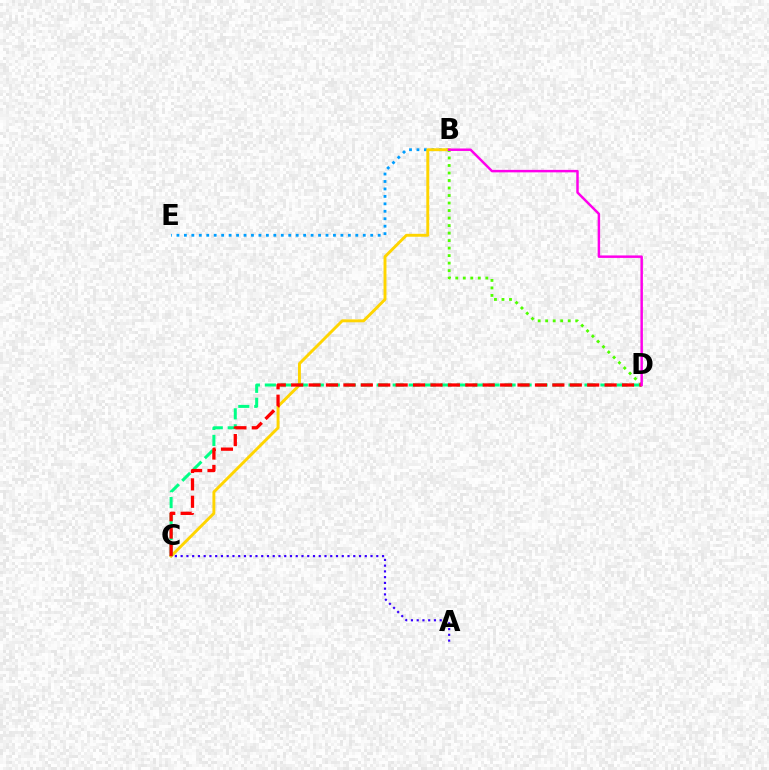{('B', 'E'): [{'color': '#009eff', 'line_style': 'dotted', 'thickness': 2.03}], ('B', 'C'): [{'color': '#ffd500', 'line_style': 'solid', 'thickness': 2.1}], ('C', 'D'): [{'color': '#00ff86', 'line_style': 'dashed', 'thickness': 2.17}, {'color': '#ff0000', 'line_style': 'dashed', 'thickness': 2.37}], ('A', 'C'): [{'color': '#3700ff', 'line_style': 'dotted', 'thickness': 1.56}], ('B', 'D'): [{'color': '#4fff00', 'line_style': 'dotted', 'thickness': 2.04}, {'color': '#ff00ed', 'line_style': 'solid', 'thickness': 1.78}]}